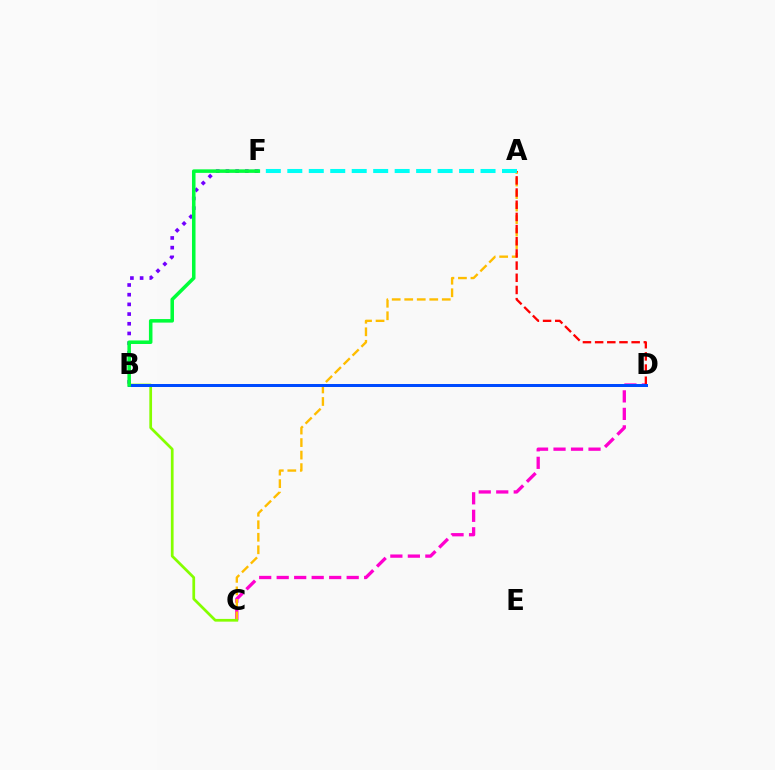{('C', 'D'): [{'color': '#ff00cf', 'line_style': 'dashed', 'thickness': 2.38}], ('A', 'C'): [{'color': '#ffbd00', 'line_style': 'dashed', 'thickness': 1.7}], ('B', 'F'): [{'color': '#7200ff', 'line_style': 'dotted', 'thickness': 2.63}, {'color': '#00ff39', 'line_style': 'solid', 'thickness': 2.55}], ('B', 'C'): [{'color': '#84ff00', 'line_style': 'solid', 'thickness': 1.97}], ('A', 'D'): [{'color': '#ff0000', 'line_style': 'dashed', 'thickness': 1.65}], ('B', 'D'): [{'color': '#004bff', 'line_style': 'solid', 'thickness': 2.16}], ('A', 'F'): [{'color': '#00fff6', 'line_style': 'dashed', 'thickness': 2.92}]}